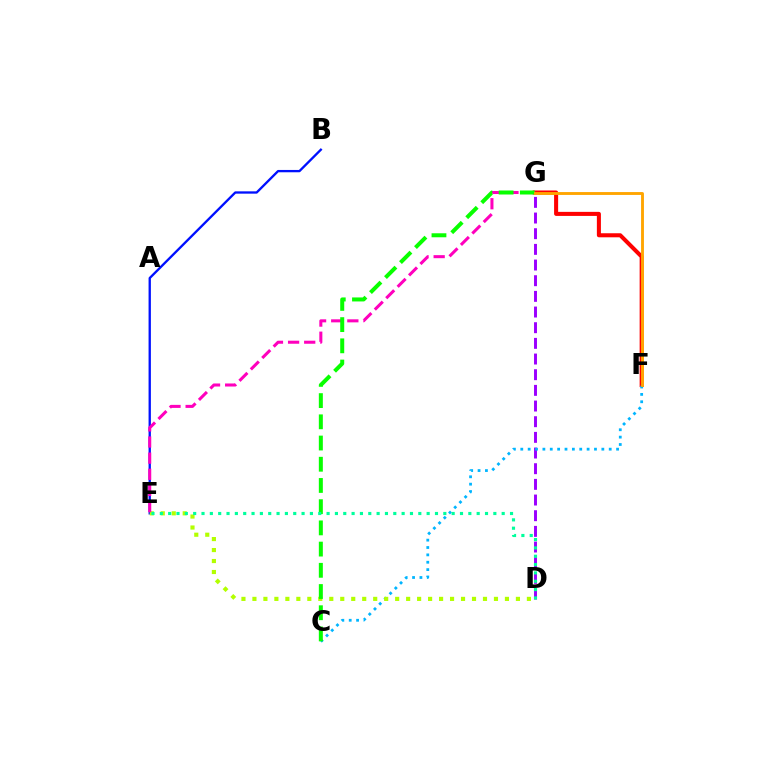{('F', 'G'): [{'color': '#ff0000', 'line_style': 'solid', 'thickness': 2.92}, {'color': '#ffa500', 'line_style': 'solid', 'thickness': 2.07}], ('D', 'G'): [{'color': '#9b00ff', 'line_style': 'dashed', 'thickness': 2.13}], ('B', 'E'): [{'color': '#0010ff', 'line_style': 'solid', 'thickness': 1.67}], ('C', 'F'): [{'color': '#00b5ff', 'line_style': 'dotted', 'thickness': 2.0}], ('D', 'E'): [{'color': '#b3ff00', 'line_style': 'dotted', 'thickness': 2.98}, {'color': '#00ff9d', 'line_style': 'dotted', 'thickness': 2.27}], ('E', 'G'): [{'color': '#ff00bd', 'line_style': 'dashed', 'thickness': 2.19}], ('C', 'G'): [{'color': '#08ff00', 'line_style': 'dashed', 'thickness': 2.88}]}